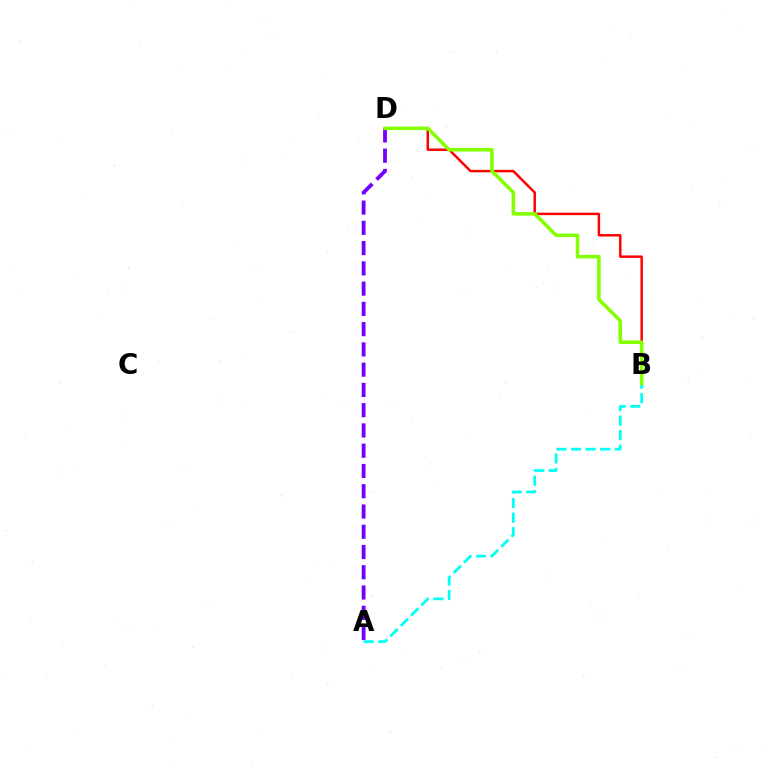{('A', 'D'): [{'color': '#7200ff', 'line_style': 'dashed', 'thickness': 2.75}], ('B', 'D'): [{'color': '#ff0000', 'line_style': 'solid', 'thickness': 1.78}, {'color': '#84ff00', 'line_style': 'solid', 'thickness': 2.56}], ('A', 'B'): [{'color': '#00fff6', 'line_style': 'dashed', 'thickness': 1.98}]}